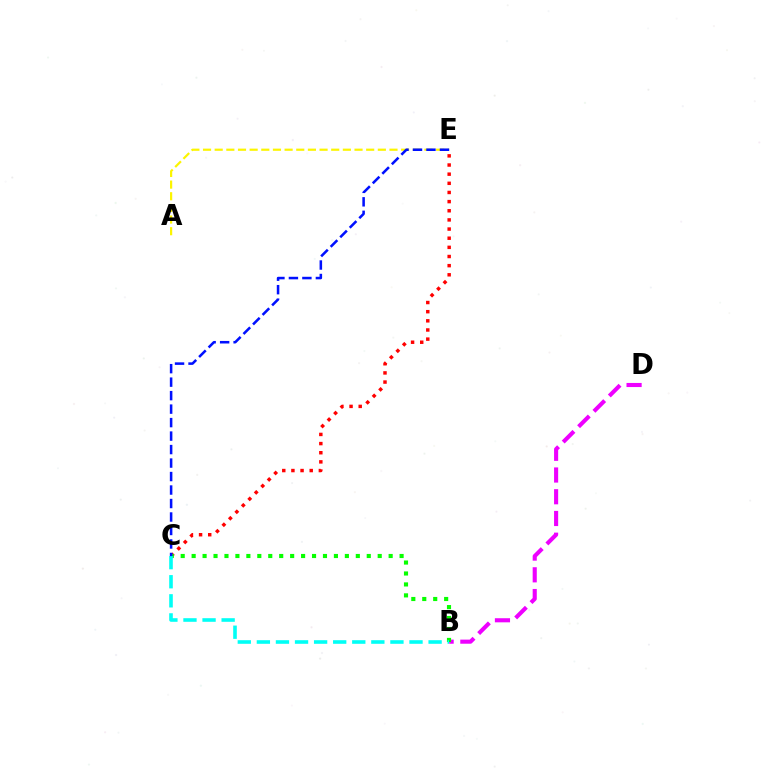{('B', 'D'): [{'color': '#ee00ff', 'line_style': 'dashed', 'thickness': 2.95}], ('A', 'E'): [{'color': '#fcf500', 'line_style': 'dashed', 'thickness': 1.58}], ('C', 'E'): [{'color': '#ff0000', 'line_style': 'dotted', 'thickness': 2.49}, {'color': '#0010ff', 'line_style': 'dashed', 'thickness': 1.83}], ('B', 'C'): [{'color': '#08ff00', 'line_style': 'dotted', 'thickness': 2.97}, {'color': '#00fff6', 'line_style': 'dashed', 'thickness': 2.59}]}